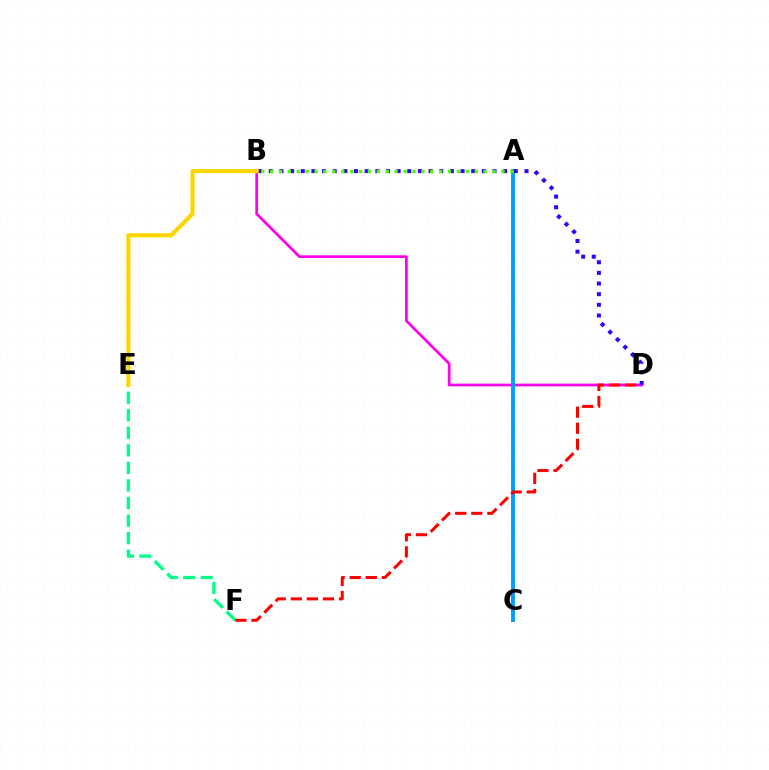{('E', 'F'): [{'color': '#00ff86', 'line_style': 'dashed', 'thickness': 2.38}], ('B', 'D'): [{'color': '#ff00ed', 'line_style': 'solid', 'thickness': 1.97}, {'color': '#3700ff', 'line_style': 'dotted', 'thickness': 2.89}], ('A', 'C'): [{'color': '#009eff', 'line_style': 'solid', 'thickness': 2.83}], ('A', 'B'): [{'color': '#4fff00', 'line_style': 'dotted', 'thickness': 2.42}], ('D', 'F'): [{'color': '#ff0000', 'line_style': 'dashed', 'thickness': 2.18}], ('B', 'E'): [{'color': '#ffd500', 'line_style': 'solid', 'thickness': 2.98}]}